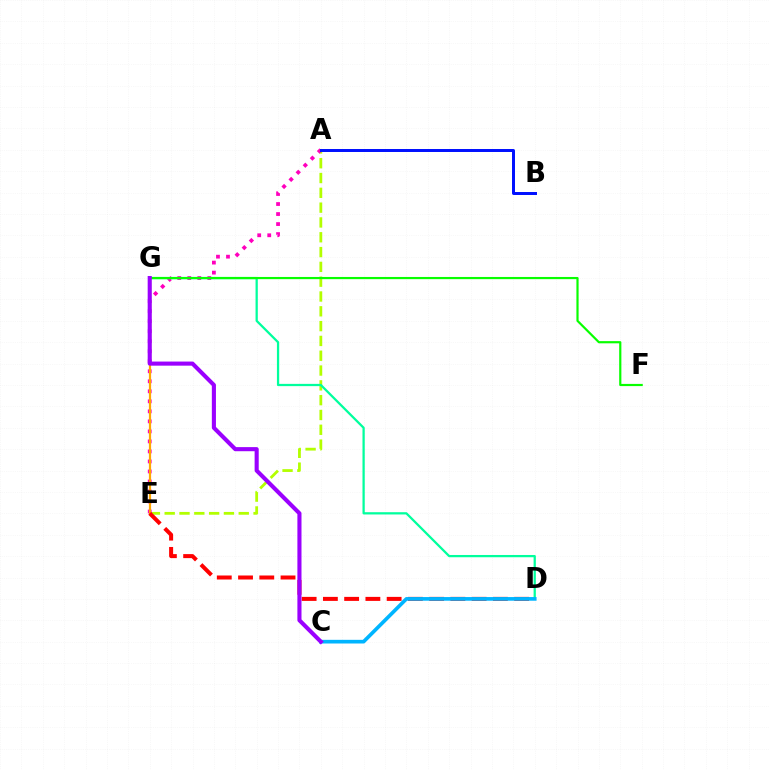{('A', 'E'): [{'color': '#b3ff00', 'line_style': 'dashed', 'thickness': 2.01}, {'color': '#ff00bd', 'line_style': 'dotted', 'thickness': 2.72}], ('E', 'G'): [{'color': '#ffa500', 'line_style': 'solid', 'thickness': 1.59}], ('D', 'E'): [{'color': '#ff0000', 'line_style': 'dashed', 'thickness': 2.89}], ('D', 'G'): [{'color': '#00ff9d', 'line_style': 'solid', 'thickness': 1.63}], ('C', 'D'): [{'color': '#00b5ff', 'line_style': 'solid', 'thickness': 2.64}], ('F', 'G'): [{'color': '#08ff00', 'line_style': 'solid', 'thickness': 1.58}], ('C', 'G'): [{'color': '#9b00ff', 'line_style': 'solid', 'thickness': 2.95}], ('A', 'B'): [{'color': '#0010ff', 'line_style': 'solid', 'thickness': 2.14}]}